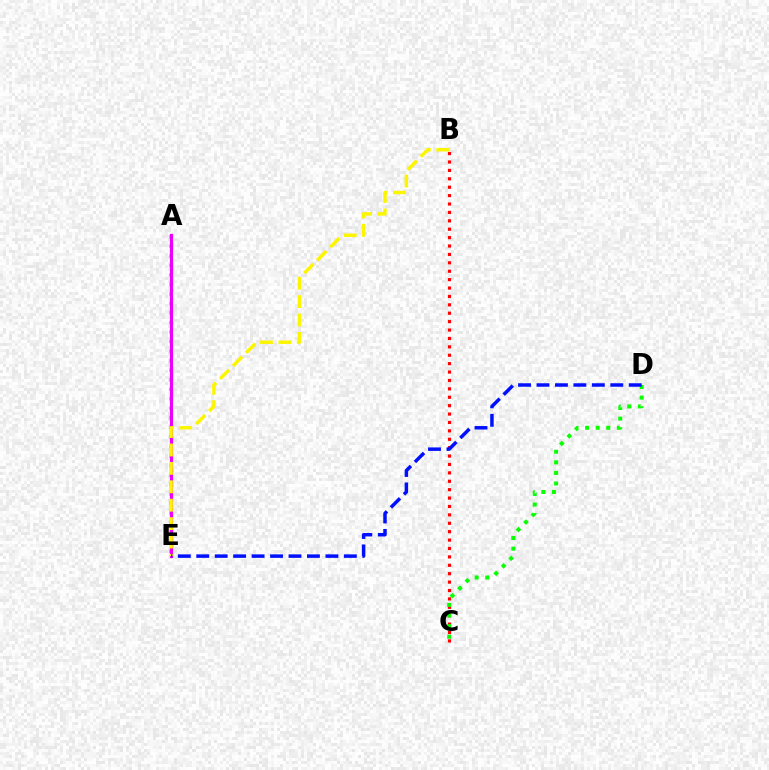{('A', 'E'): [{'color': '#00fff6', 'line_style': 'dotted', 'thickness': 2.59}, {'color': '#ee00ff', 'line_style': 'solid', 'thickness': 2.29}], ('B', 'C'): [{'color': '#ff0000', 'line_style': 'dotted', 'thickness': 2.28}], ('C', 'D'): [{'color': '#08ff00', 'line_style': 'dotted', 'thickness': 2.88}], ('B', 'E'): [{'color': '#fcf500', 'line_style': 'dashed', 'thickness': 2.5}], ('D', 'E'): [{'color': '#0010ff', 'line_style': 'dashed', 'thickness': 2.51}]}